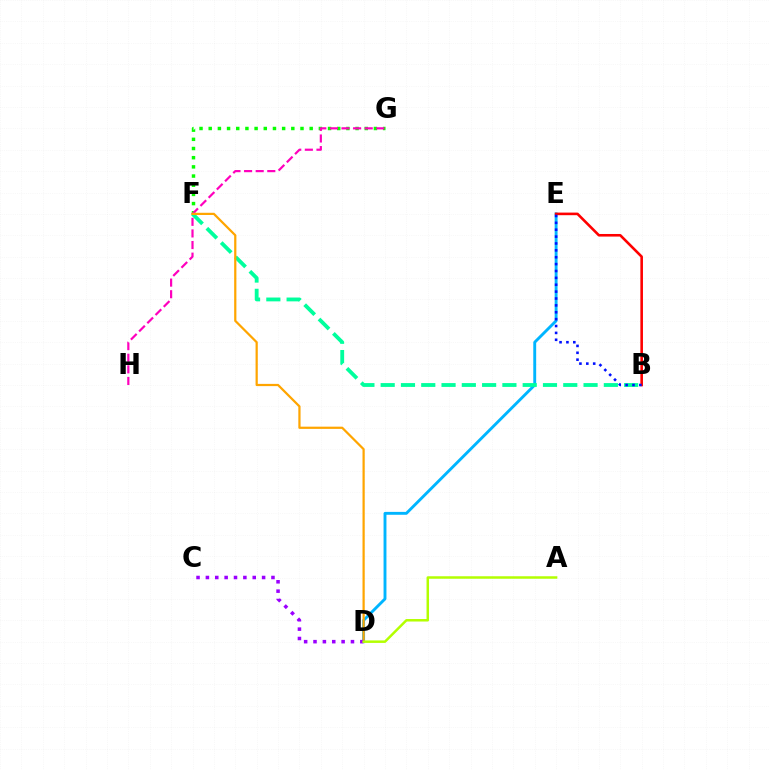{('D', 'E'): [{'color': '#00b5ff', 'line_style': 'solid', 'thickness': 2.08}], ('F', 'G'): [{'color': '#08ff00', 'line_style': 'dotted', 'thickness': 2.49}], ('G', 'H'): [{'color': '#ff00bd', 'line_style': 'dashed', 'thickness': 1.58}], ('B', 'F'): [{'color': '#00ff9d', 'line_style': 'dashed', 'thickness': 2.76}], ('D', 'F'): [{'color': '#ffa500', 'line_style': 'solid', 'thickness': 1.6}], ('C', 'D'): [{'color': '#9b00ff', 'line_style': 'dotted', 'thickness': 2.55}], ('A', 'D'): [{'color': '#b3ff00', 'line_style': 'solid', 'thickness': 1.79}], ('B', 'E'): [{'color': '#ff0000', 'line_style': 'solid', 'thickness': 1.87}, {'color': '#0010ff', 'line_style': 'dotted', 'thickness': 1.87}]}